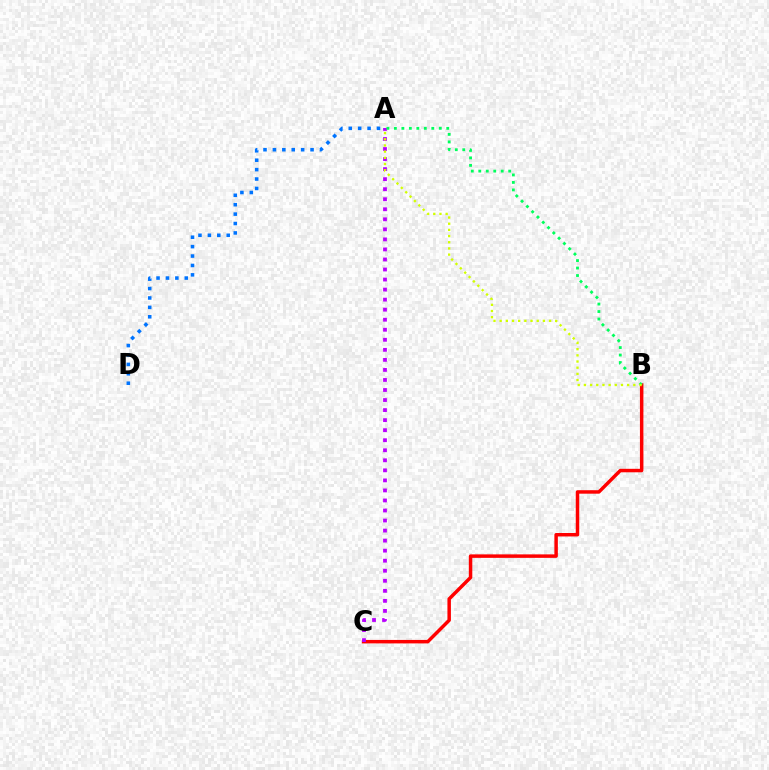{('B', 'C'): [{'color': '#ff0000', 'line_style': 'solid', 'thickness': 2.5}], ('A', 'C'): [{'color': '#b900ff', 'line_style': 'dotted', 'thickness': 2.73}], ('A', 'B'): [{'color': '#00ff5c', 'line_style': 'dotted', 'thickness': 2.03}, {'color': '#d1ff00', 'line_style': 'dotted', 'thickness': 1.68}], ('A', 'D'): [{'color': '#0074ff', 'line_style': 'dotted', 'thickness': 2.56}]}